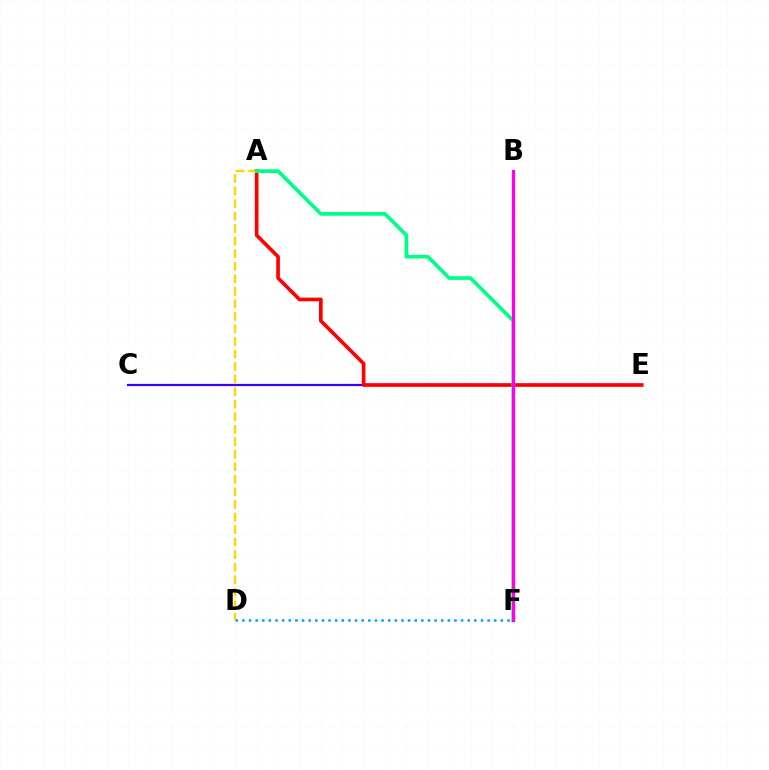{('C', 'E'): [{'color': '#3700ff', 'line_style': 'solid', 'thickness': 1.59}], ('A', 'E'): [{'color': '#ff0000', 'line_style': 'solid', 'thickness': 2.64}], ('A', 'D'): [{'color': '#ffd500', 'line_style': 'dashed', 'thickness': 1.7}], ('D', 'F'): [{'color': '#009eff', 'line_style': 'dotted', 'thickness': 1.8}], ('B', 'F'): [{'color': '#4fff00', 'line_style': 'solid', 'thickness': 2.02}, {'color': '#ff00ed', 'line_style': 'solid', 'thickness': 2.35}], ('A', 'F'): [{'color': '#00ff86', 'line_style': 'solid', 'thickness': 2.67}]}